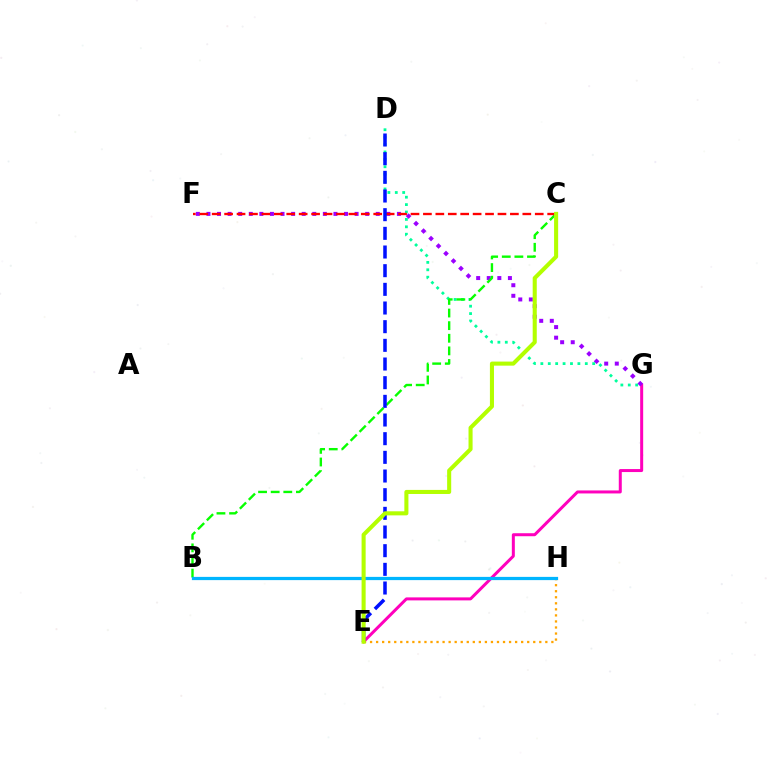{('E', 'G'): [{'color': '#ff00bd', 'line_style': 'solid', 'thickness': 2.16}], ('F', 'G'): [{'color': '#9b00ff', 'line_style': 'dotted', 'thickness': 2.88}], ('D', 'G'): [{'color': '#00ff9d', 'line_style': 'dotted', 'thickness': 2.01}], ('B', 'C'): [{'color': '#08ff00', 'line_style': 'dashed', 'thickness': 1.71}], ('E', 'H'): [{'color': '#ffa500', 'line_style': 'dotted', 'thickness': 1.64}], ('C', 'F'): [{'color': '#ff0000', 'line_style': 'dashed', 'thickness': 1.69}], ('B', 'H'): [{'color': '#00b5ff', 'line_style': 'solid', 'thickness': 2.33}], ('D', 'E'): [{'color': '#0010ff', 'line_style': 'dashed', 'thickness': 2.54}], ('C', 'E'): [{'color': '#b3ff00', 'line_style': 'solid', 'thickness': 2.93}]}